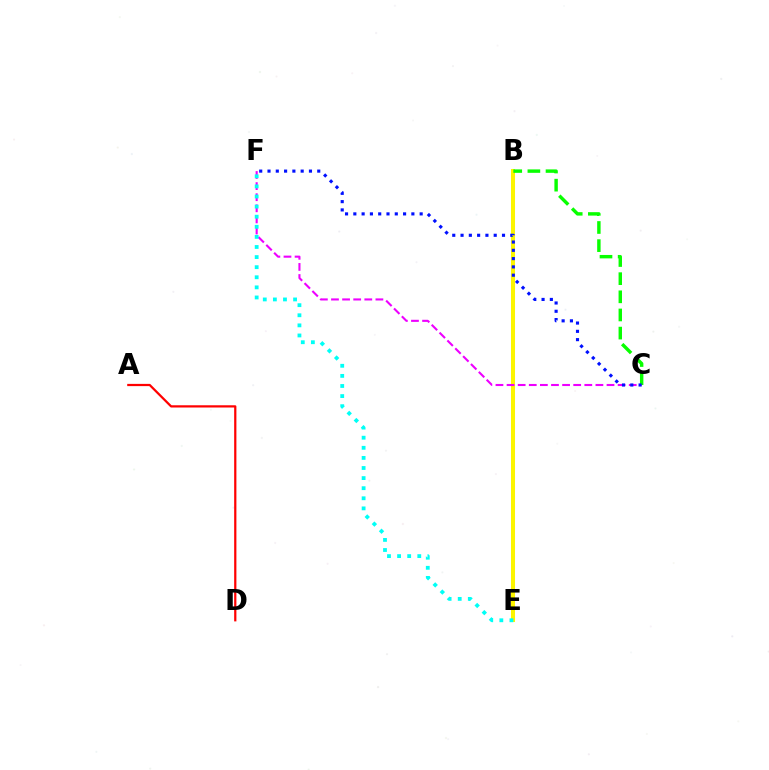{('B', 'E'): [{'color': '#fcf500', 'line_style': 'solid', 'thickness': 2.9}], ('C', 'F'): [{'color': '#ee00ff', 'line_style': 'dashed', 'thickness': 1.51}, {'color': '#0010ff', 'line_style': 'dotted', 'thickness': 2.25}], ('E', 'F'): [{'color': '#00fff6', 'line_style': 'dotted', 'thickness': 2.74}], ('B', 'C'): [{'color': '#08ff00', 'line_style': 'dashed', 'thickness': 2.46}], ('A', 'D'): [{'color': '#ff0000', 'line_style': 'solid', 'thickness': 1.61}]}